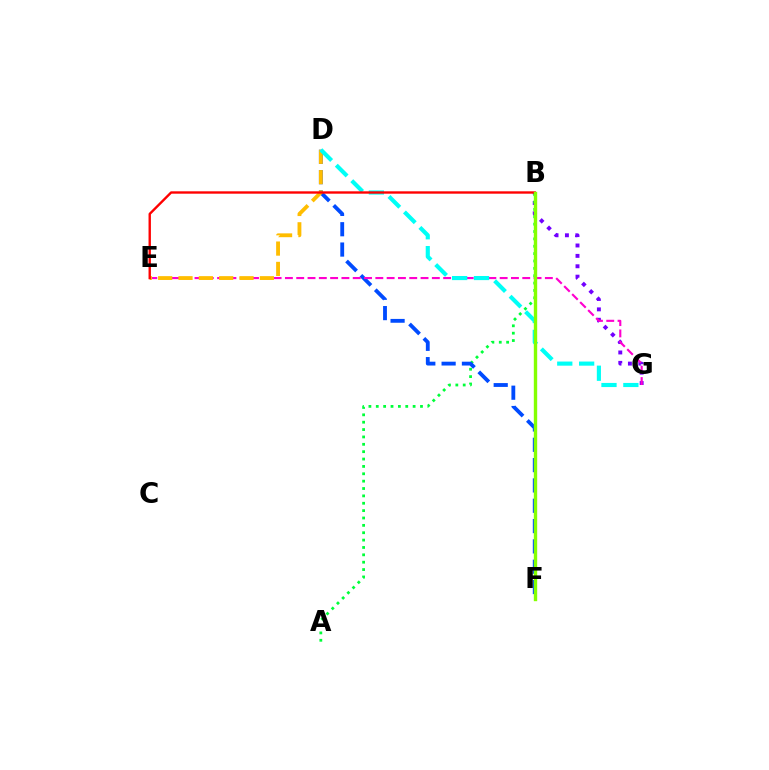{('B', 'G'): [{'color': '#7200ff', 'line_style': 'dotted', 'thickness': 2.82}], ('A', 'B'): [{'color': '#00ff39', 'line_style': 'dotted', 'thickness': 2.0}], ('D', 'F'): [{'color': '#004bff', 'line_style': 'dashed', 'thickness': 2.76}], ('E', 'G'): [{'color': '#ff00cf', 'line_style': 'dashed', 'thickness': 1.54}], ('D', 'E'): [{'color': '#ffbd00', 'line_style': 'dashed', 'thickness': 2.76}], ('D', 'G'): [{'color': '#00fff6', 'line_style': 'dashed', 'thickness': 2.97}], ('B', 'E'): [{'color': '#ff0000', 'line_style': 'solid', 'thickness': 1.71}], ('B', 'F'): [{'color': '#84ff00', 'line_style': 'solid', 'thickness': 2.44}]}